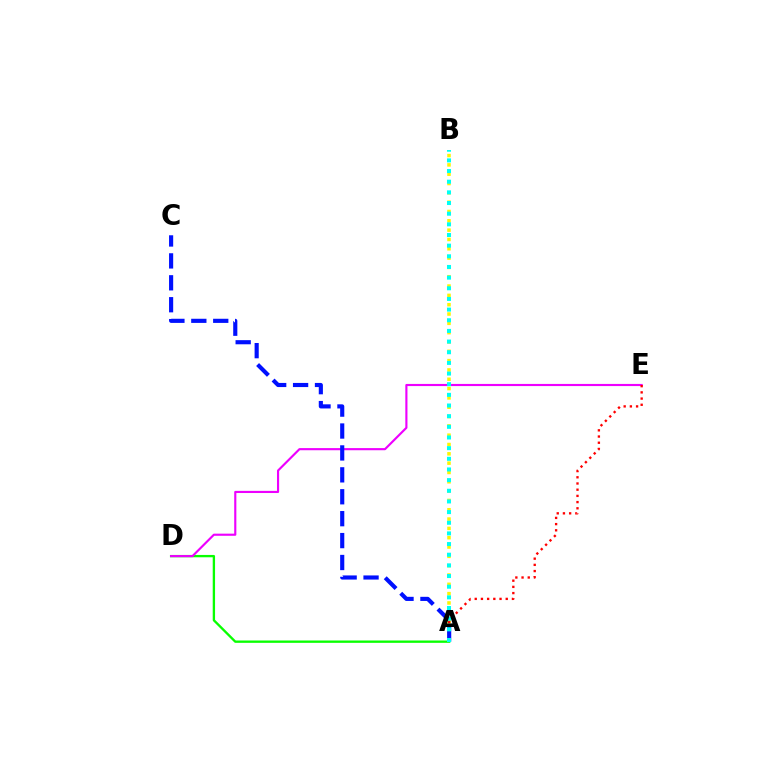{('A', 'B'): [{'color': '#fcf500', 'line_style': 'dotted', 'thickness': 2.53}, {'color': '#00fff6', 'line_style': 'dotted', 'thickness': 2.9}], ('A', 'D'): [{'color': '#08ff00', 'line_style': 'solid', 'thickness': 1.68}], ('D', 'E'): [{'color': '#ee00ff', 'line_style': 'solid', 'thickness': 1.54}], ('A', 'E'): [{'color': '#ff0000', 'line_style': 'dotted', 'thickness': 1.68}], ('A', 'C'): [{'color': '#0010ff', 'line_style': 'dashed', 'thickness': 2.98}]}